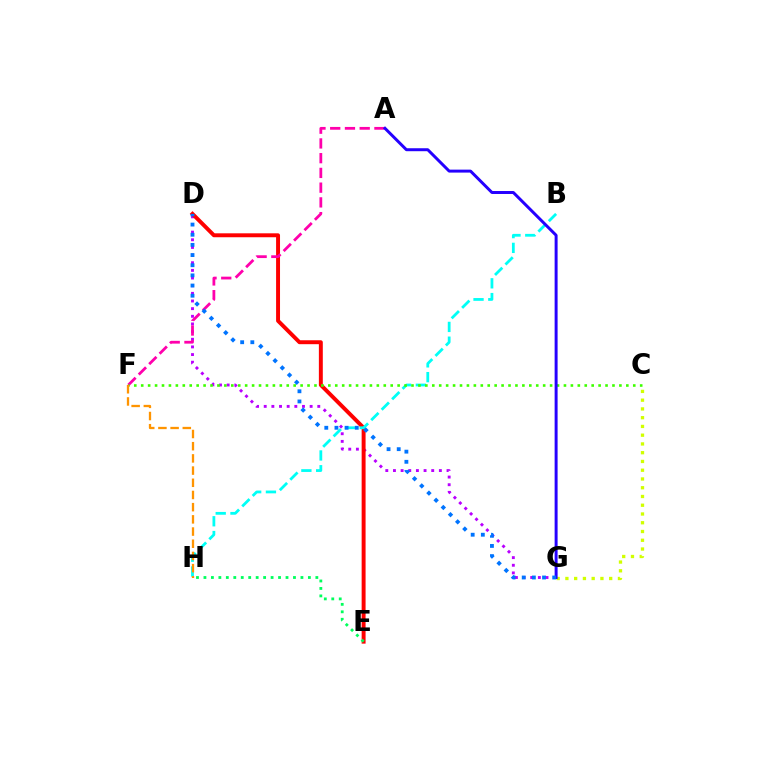{('D', 'G'): [{'color': '#b900ff', 'line_style': 'dotted', 'thickness': 2.08}, {'color': '#0074ff', 'line_style': 'dotted', 'thickness': 2.76}], ('D', 'E'): [{'color': '#ff0000', 'line_style': 'solid', 'thickness': 2.83}], ('A', 'F'): [{'color': '#ff00ac', 'line_style': 'dashed', 'thickness': 2.0}], ('E', 'H'): [{'color': '#00ff5c', 'line_style': 'dotted', 'thickness': 2.03}], ('B', 'H'): [{'color': '#00fff6', 'line_style': 'dashed', 'thickness': 2.01}], ('C', 'F'): [{'color': '#3dff00', 'line_style': 'dotted', 'thickness': 1.88}], ('C', 'G'): [{'color': '#d1ff00', 'line_style': 'dotted', 'thickness': 2.38}], ('A', 'G'): [{'color': '#2500ff', 'line_style': 'solid', 'thickness': 2.14}], ('F', 'H'): [{'color': '#ff9400', 'line_style': 'dashed', 'thickness': 1.66}]}